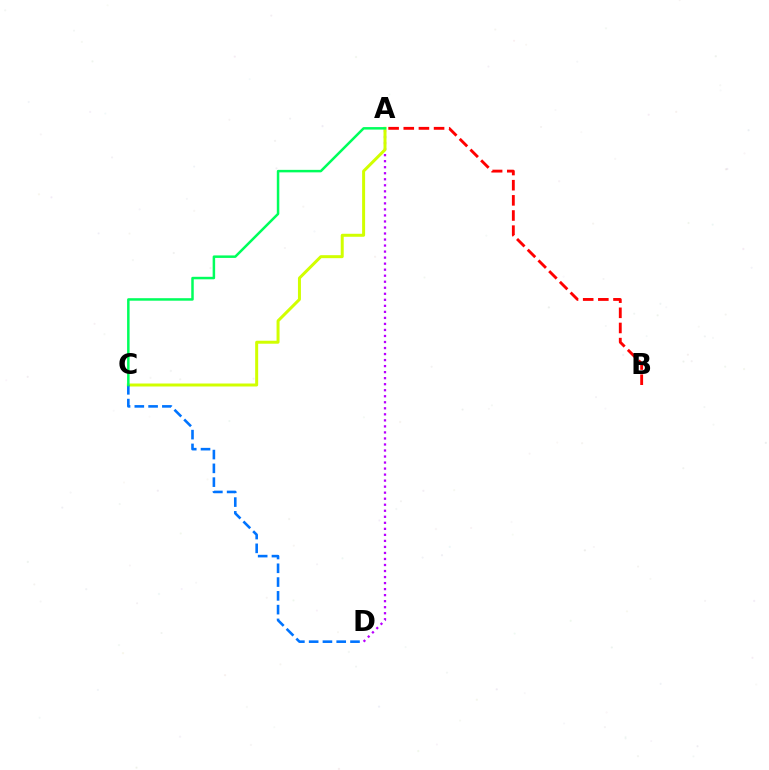{('A', 'D'): [{'color': '#b900ff', 'line_style': 'dotted', 'thickness': 1.64}], ('A', 'C'): [{'color': '#d1ff00', 'line_style': 'solid', 'thickness': 2.15}, {'color': '#00ff5c', 'line_style': 'solid', 'thickness': 1.8}], ('A', 'B'): [{'color': '#ff0000', 'line_style': 'dashed', 'thickness': 2.06}], ('C', 'D'): [{'color': '#0074ff', 'line_style': 'dashed', 'thickness': 1.87}]}